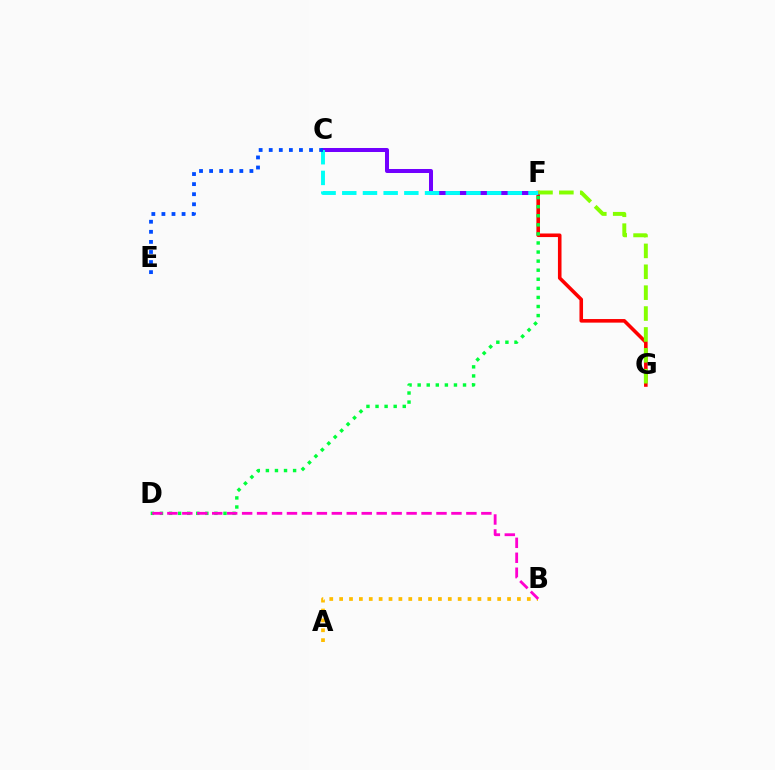{('A', 'B'): [{'color': '#ffbd00', 'line_style': 'dotted', 'thickness': 2.68}], ('F', 'G'): [{'color': '#ff0000', 'line_style': 'solid', 'thickness': 2.58}, {'color': '#84ff00', 'line_style': 'dashed', 'thickness': 2.84}], ('C', 'F'): [{'color': '#7200ff', 'line_style': 'solid', 'thickness': 2.89}, {'color': '#00fff6', 'line_style': 'dashed', 'thickness': 2.81}], ('C', 'E'): [{'color': '#004bff', 'line_style': 'dotted', 'thickness': 2.74}], ('D', 'F'): [{'color': '#00ff39', 'line_style': 'dotted', 'thickness': 2.47}], ('B', 'D'): [{'color': '#ff00cf', 'line_style': 'dashed', 'thickness': 2.03}]}